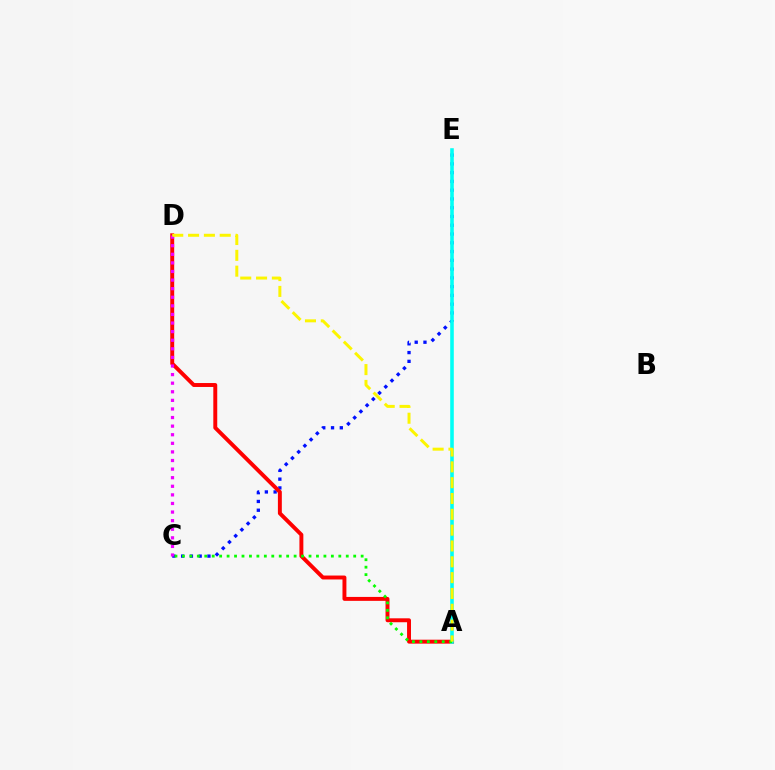{('C', 'E'): [{'color': '#0010ff', 'line_style': 'dotted', 'thickness': 2.38}], ('A', 'D'): [{'color': '#ff0000', 'line_style': 'solid', 'thickness': 2.83}, {'color': '#fcf500', 'line_style': 'dashed', 'thickness': 2.15}], ('A', 'E'): [{'color': '#00fff6', 'line_style': 'solid', 'thickness': 2.58}], ('A', 'C'): [{'color': '#08ff00', 'line_style': 'dotted', 'thickness': 2.02}], ('C', 'D'): [{'color': '#ee00ff', 'line_style': 'dotted', 'thickness': 2.33}]}